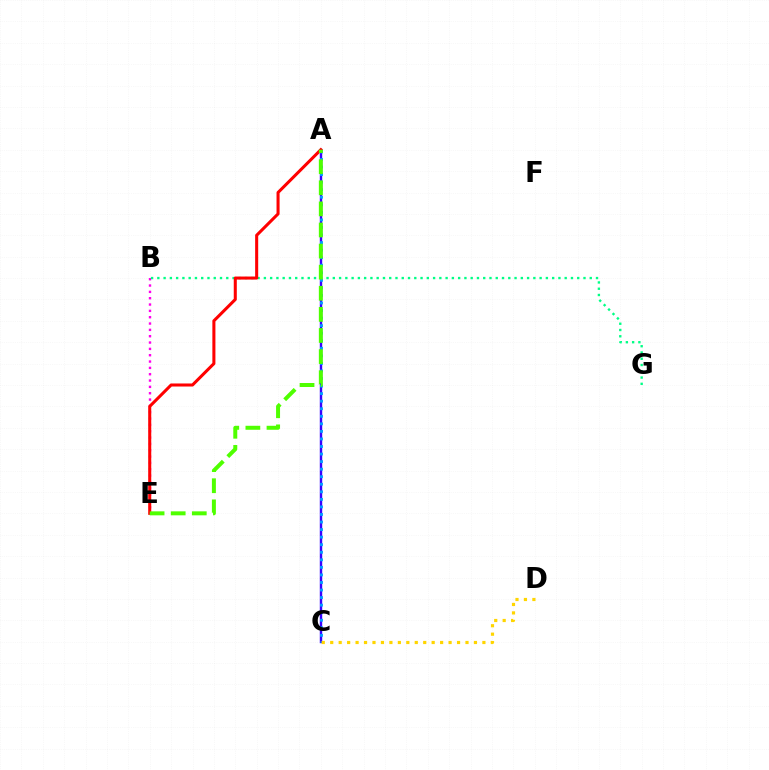{('A', 'C'): [{'color': '#3700ff', 'line_style': 'solid', 'thickness': 1.74}, {'color': '#009eff', 'line_style': 'dotted', 'thickness': 2.05}], ('B', 'E'): [{'color': '#ff00ed', 'line_style': 'dotted', 'thickness': 1.72}], ('B', 'G'): [{'color': '#00ff86', 'line_style': 'dotted', 'thickness': 1.7}], ('A', 'E'): [{'color': '#ff0000', 'line_style': 'solid', 'thickness': 2.2}, {'color': '#4fff00', 'line_style': 'dashed', 'thickness': 2.87}], ('C', 'D'): [{'color': '#ffd500', 'line_style': 'dotted', 'thickness': 2.3}]}